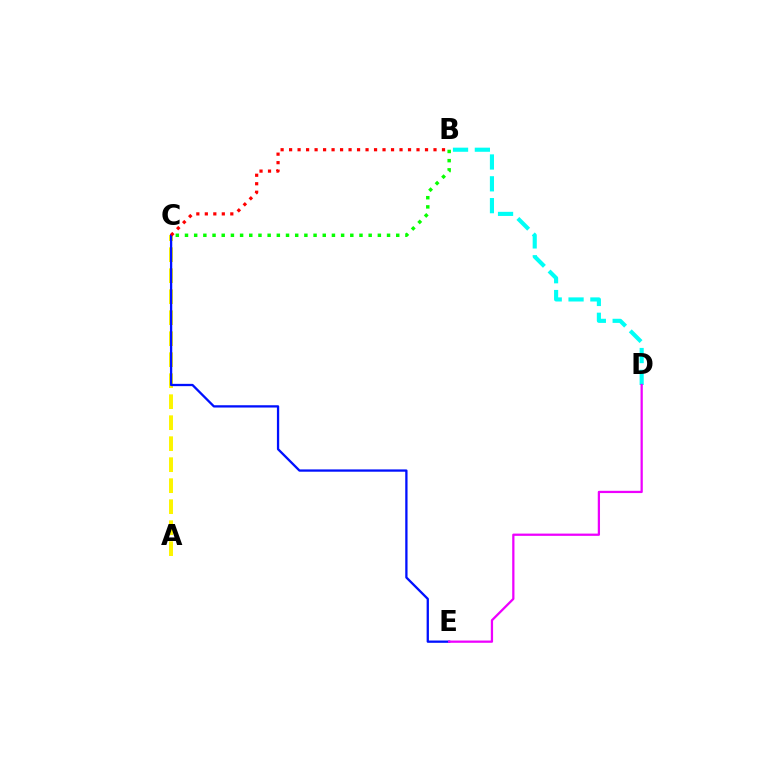{('A', 'C'): [{'color': '#fcf500', 'line_style': 'dashed', 'thickness': 2.85}], ('C', 'E'): [{'color': '#0010ff', 'line_style': 'solid', 'thickness': 1.65}], ('B', 'D'): [{'color': '#00fff6', 'line_style': 'dashed', 'thickness': 2.97}], ('B', 'C'): [{'color': '#ff0000', 'line_style': 'dotted', 'thickness': 2.31}, {'color': '#08ff00', 'line_style': 'dotted', 'thickness': 2.5}], ('D', 'E'): [{'color': '#ee00ff', 'line_style': 'solid', 'thickness': 1.62}]}